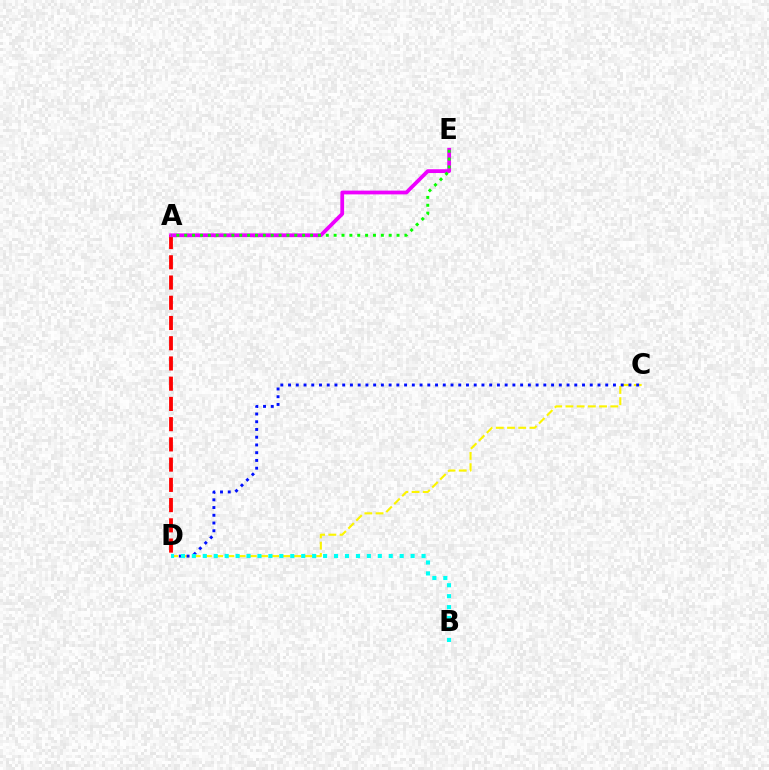{('A', 'D'): [{'color': '#ff0000', 'line_style': 'dashed', 'thickness': 2.75}], ('C', 'D'): [{'color': '#fcf500', 'line_style': 'dashed', 'thickness': 1.52}, {'color': '#0010ff', 'line_style': 'dotted', 'thickness': 2.1}], ('A', 'E'): [{'color': '#ee00ff', 'line_style': 'solid', 'thickness': 2.71}, {'color': '#08ff00', 'line_style': 'dotted', 'thickness': 2.14}], ('B', 'D'): [{'color': '#00fff6', 'line_style': 'dotted', 'thickness': 2.97}]}